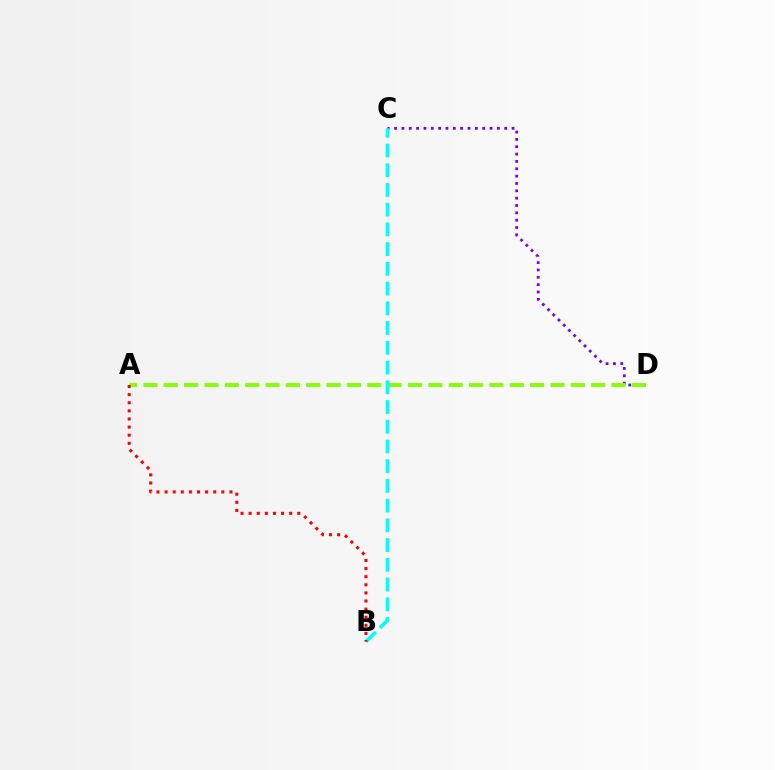{('C', 'D'): [{'color': '#7200ff', 'line_style': 'dotted', 'thickness': 2.0}], ('A', 'D'): [{'color': '#84ff00', 'line_style': 'dashed', 'thickness': 2.76}], ('B', 'C'): [{'color': '#00fff6', 'line_style': 'dashed', 'thickness': 2.68}], ('A', 'B'): [{'color': '#ff0000', 'line_style': 'dotted', 'thickness': 2.2}]}